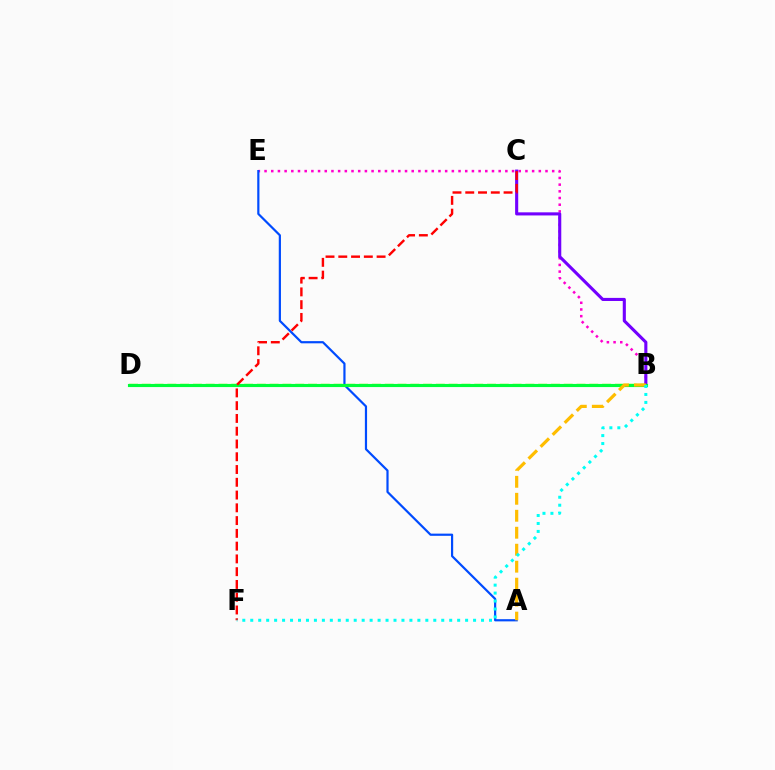{('B', 'E'): [{'color': '#ff00cf', 'line_style': 'dotted', 'thickness': 1.82}], ('B', 'D'): [{'color': '#84ff00', 'line_style': 'dashed', 'thickness': 1.74}, {'color': '#00ff39', 'line_style': 'solid', 'thickness': 2.25}], ('A', 'E'): [{'color': '#004bff', 'line_style': 'solid', 'thickness': 1.58}], ('B', 'C'): [{'color': '#7200ff', 'line_style': 'solid', 'thickness': 2.23}], ('C', 'F'): [{'color': '#ff0000', 'line_style': 'dashed', 'thickness': 1.73}], ('A', 'B'): [{'color': '#ffbd00', 'line_style': 'dashed', 'thickness': 2.31}], ('B', 'F'): [{'color': '#00fff6', 'line_style': 'dotted', 'thickness': 2.16}]}